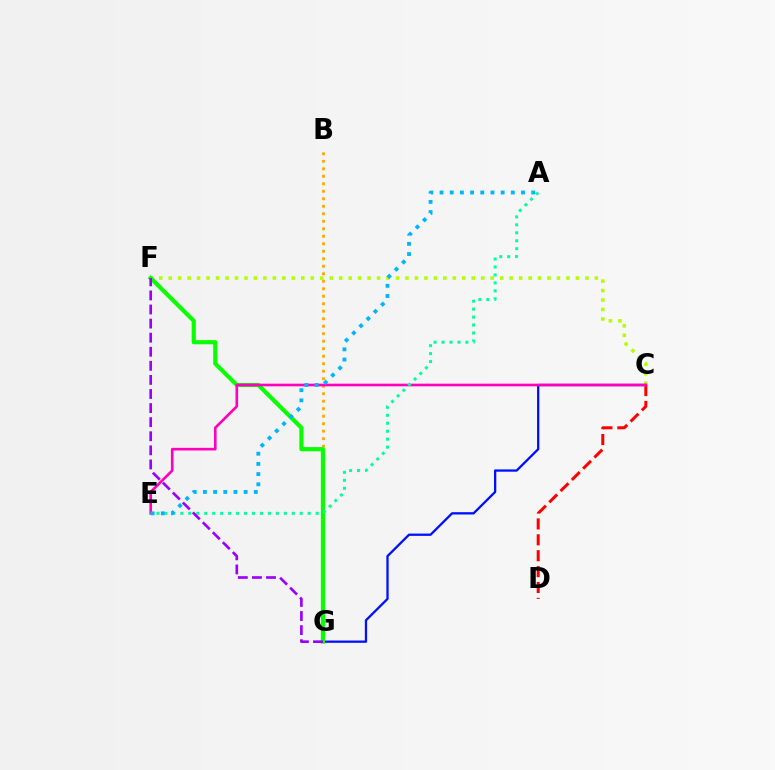{('C', 'F'): [{'color': '#b3ff00', 'line_style': 'dotted', 'thickness': 2.57}], ('C', 'G'): [{'color': '#0010ff', 'line_style': 'solid', 'thickness': 1.65}], ('B', 'G'): [{'color': '#ffa500', 'line_style': 'dotted', 'thickness': 2.04}], ('C', 'D'): [{'color': '#ff0000', 'line_style': 'dashed', 'thickness': 2.16}], ('F', 'G'): [{'color': '#08ff00', 'line_style': 'solid', 'thickness': 2.98}, {'color': '#9b00ff', 'line_style': 'dashed', 'thickness': 1.91}], ('C', 'E'): [{'color': '#ff00bd', 'line_style': 'solid', 'thickness': 1.9}], ('A', 'E'): [{'color': '#00ff9d', 'line_style': 'dotted', 'thickness': 2.16}, {'color': '#00b5ff', 'line_style': 'dotted', 'thickness': 2.77}]}